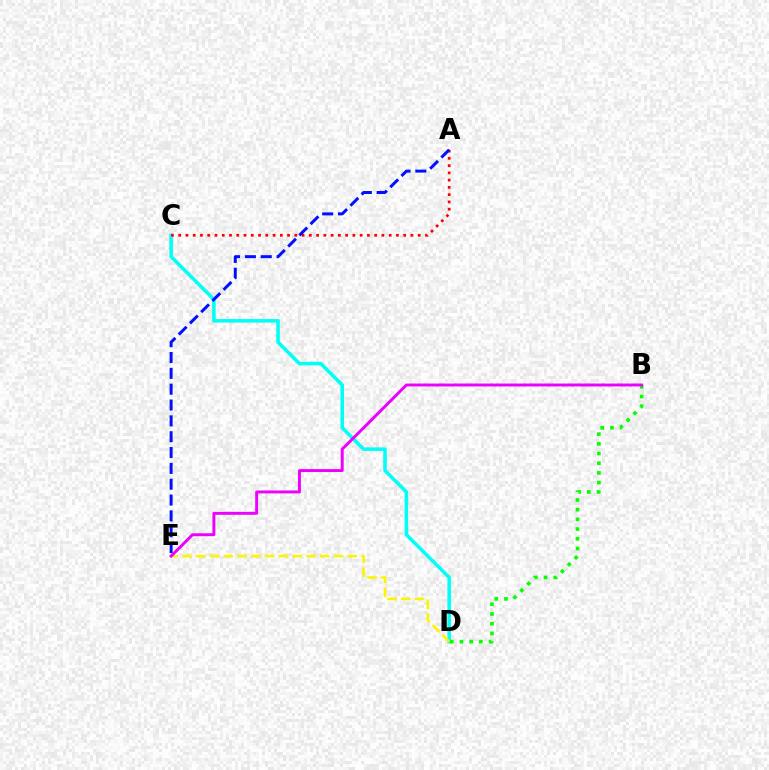{('C', 'D'): [{'color': '#00fff6', 'line_style': 'solid', 'thickness': 2.54}], ('A', 'C'): [{'color': '#ff0000', 'line_style': 'dotted', 'thickness': 1.97}], ('D', 'E'): [{'color': '#fcf500', 'line_style': 'dashed', 'thickness': 1.87}], ('A', 'E'): [{'color': '#0010ff', 'line_style': 'dashed', 'thickness': 2.15}], ('B', 'D'): [{'color': '#08ff00', 'line_style': 'dotted', 'thickness': 2.63}], ('B', 'E'): [{'color': '#ee00ff', 'line_style': 'solid', 'thickness': 2.12}]}